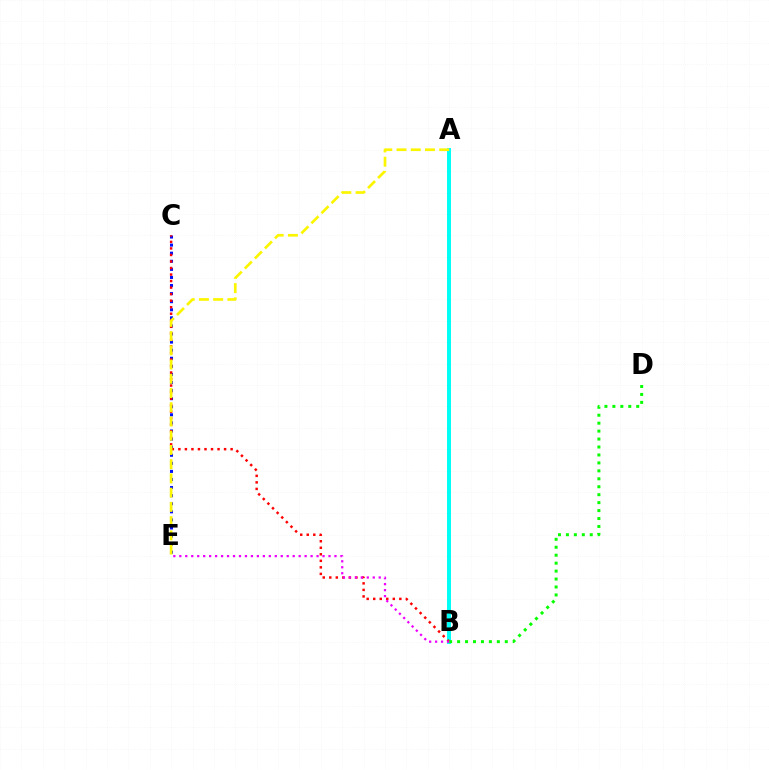{('C', 'E'): [{'color': '#0010ff', 'line_style': 'dotted', 'thickness': 2.2}], ('A', 'B'): [{'color': '#00fff6', 'line_style': 'solid', 'thickness': 2.86}], ('B', 'C'): [{'color': '#ff0000', 'line_style': 'dotted', 'thickness': 1.77}], ('B', 'D'): [{'color': '#08ff00', 'line_style': 'dotted', 'thickness': 2.16}], ('B', 'E'): [{'color': '#ee00ff', 'line_style': 'dotted', 'thickness': 1.62}], ('A', 'E'): [{'color': '#fcf500', 'line_style': 'dashed', 'thickness': 1.93}]}